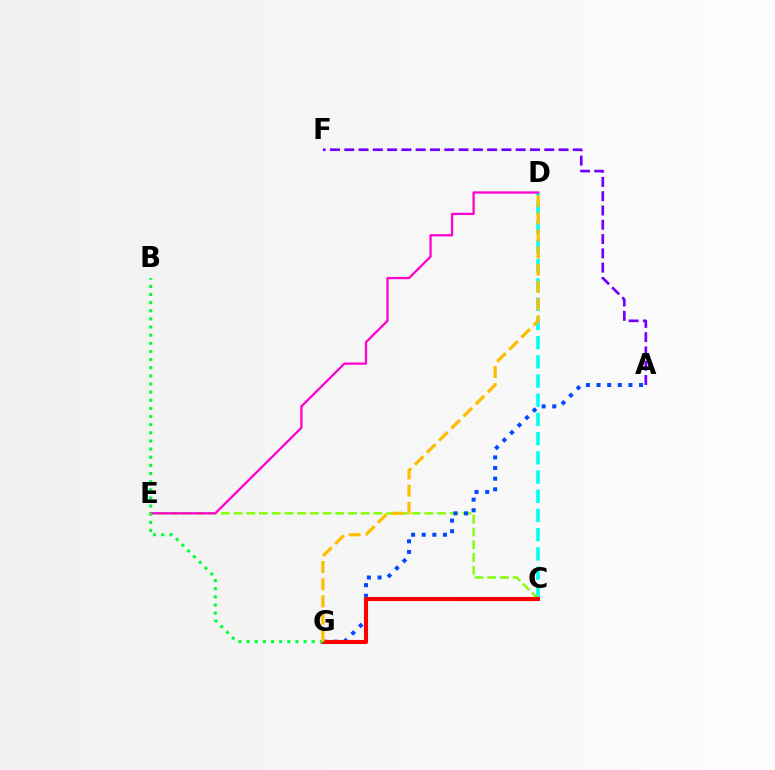{('A', 'F'): [{'color': '#7200ff', 'line_style': 'dashed', 'thickness': 1.94}], ('C', 'D'): [{'color': '#00fff6', 'line_style': 'dashed', 'thickness': 2.61}], ('C', 'E'): [{'color': '#84ff00', 'line_style': 'dashed', 'thickness': 1.73}], ('A', 'G'): [{'color': '#004bff', 'line_style': 'dotted', 'thickness': 2.89}], ('C', 'G'): [{'color': '#ff0000', 'line_style': 'solid', 'thickness': 2.95}], ('D', 'E'): [{'color': '#ff00cf', 'line_style': 'solid', 'thickness': 1.64}], ('B', 'G'): [{'color': '#00ff39', 'line_style': 'dotted', 'thickness': 2.21}], ('D', 'G'): [{'color': '#ffbd00', 'line_style': 'dashed', 'thickness': 2.33}]}